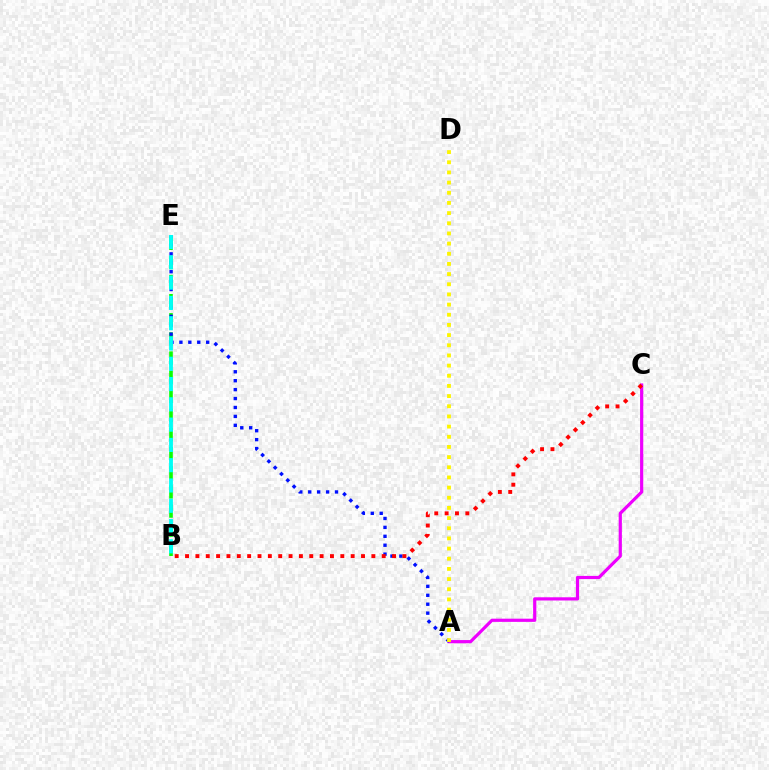{('A', 'C'): [{'color': '#ee00ff', 'line_style': 'solid', 'thickness': 2.3}], ('B', 'E'): [{'color': '#08ff00', 'line_style': 'dashed', 'thickness': 2.6}, {'color': '#00fff6', 'line_style': 'dashed', 'thickness': 2.76}], ('A', 'E'): [{'color': '#0010ff', 'line_style': 'dotted', 'thickness': 2.42}], ('B', 'C'): [{'color': '#ff0000', 'line_style': 'dotted', 'thickness': 2.81}], ('A', 'D'): [{'color': '#fcf500', 'line_style': 'dotted', 'thickness': 2.76}]}